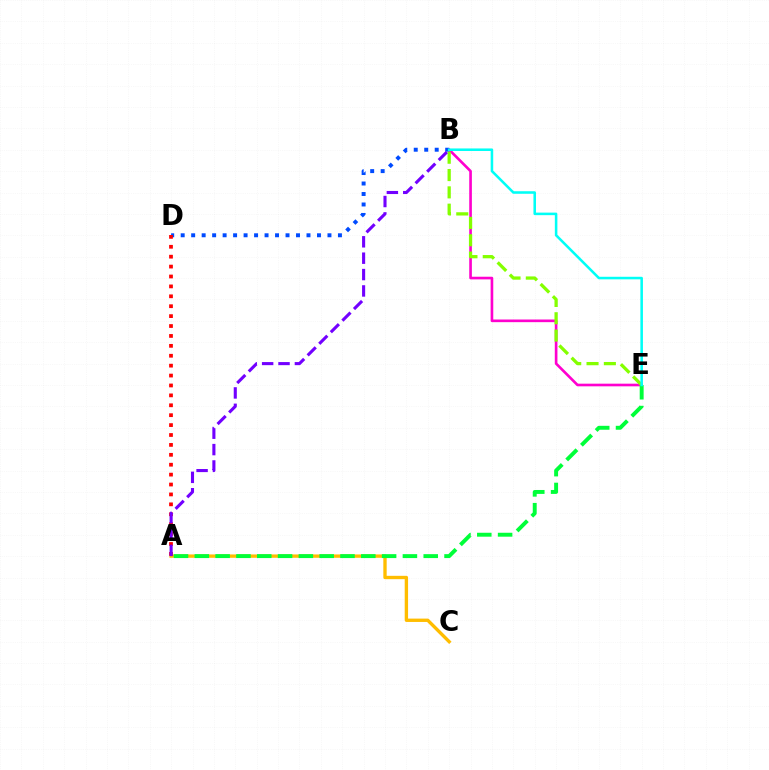{('B', 'E'): [{'color': '#ff00cf', 'line_style': 'solid', 'thickness': 1.91}, {'color': '#84ff00', 'line_style': 'dashed', 'thickness': 2.35}, {'color': '#00fff6', 'line_style': 'solid', 'thickness': 1.84}], ('B', 'D'): [{'color': '#004bff', 'line_style': 'dotted', 'thickness': 2.85}], ('A', 'C'): [{'color': '#ffbd00', 'line_style': 'solid', 'thickness': 2.42}], ('A', 'D'): [{'color': '#ff0000', 'line_style': 'dotted', 'thickness': 2.69}], ('A', 'E'): [{'color': '#00ff39', 'line_style': 'dashed', 'thickness': 2.83}], ('A', 'B'): [{'color': '#7200ff', 'line_style': 'dashed', 'thickness': 2.23}]}